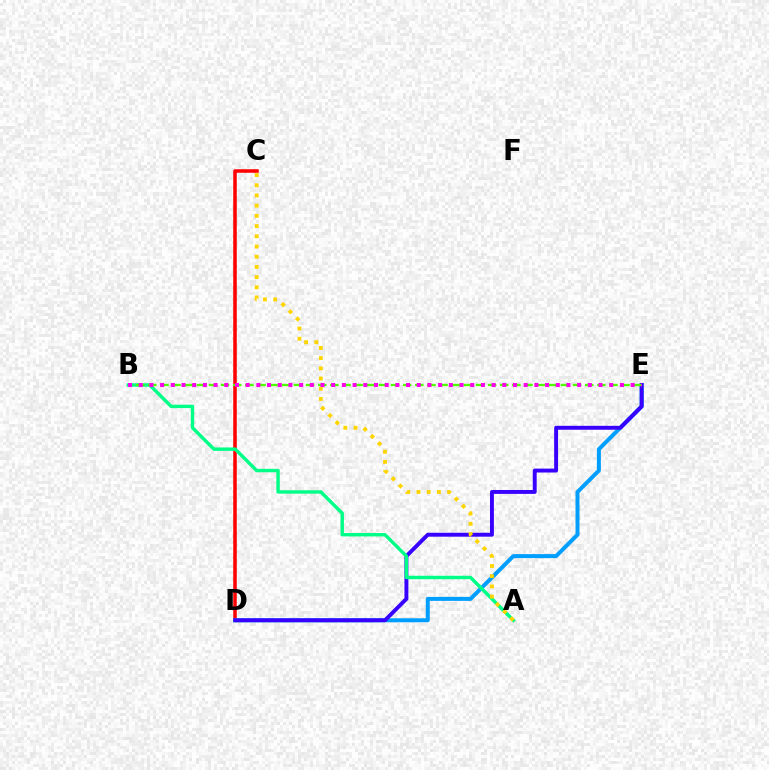{('C', 'D'): [{'color': '#ff0000', 'line_style': 'solid', 'thickness': 2.54}], ('D', 'E'): [{'color': '#009eff', 'line_style': 'solid', 'thickness': 2.87}, {'color': '#3700ff', 'line_style': 'solid', 'thickness': 2.82}], ('A', 'B'): [{'color': '#00ff86', 'line_style': 'solid', 'thickness': 2.46}], ('A', 'C'): [{'color': '#ffd500', 'line_style': 'dotted', 'thickness': 2.77}], ('B', 'E'): [{'color': '#4fff00', 'line_style': 'dashed', 'thickness': 1.65}, {'color': '#ff00ed', 'line_style': 'dotted', 'thickness': 2.91}]}